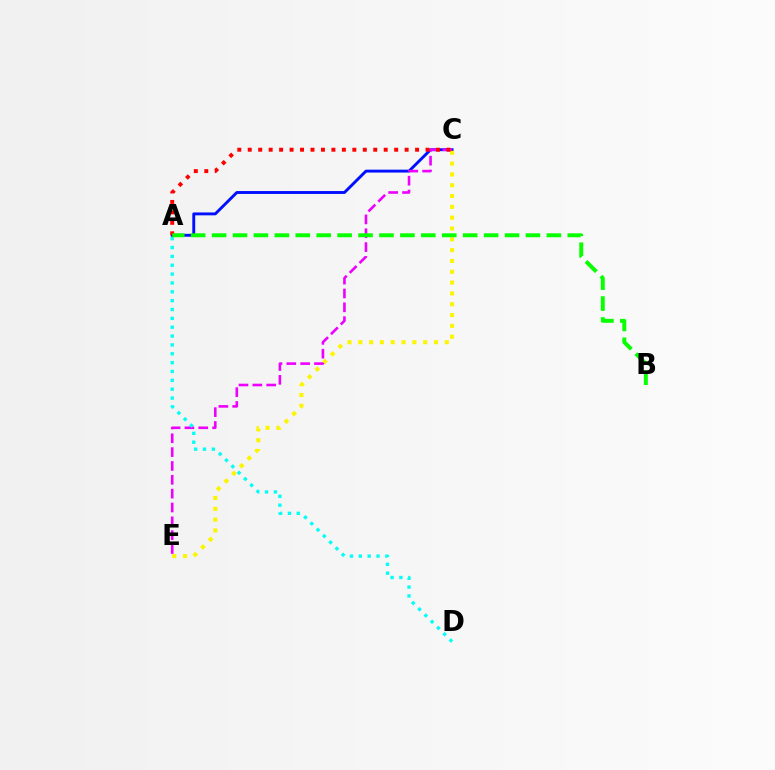{('A', 'C'): [{'color': '#0010ff', 'line_style': 'solid', 'thickness': 2.09}, {'color': '#ff0000', 'line_style': 'dotted', 'thickness': 2.84}], ('C', 'E'): [{'color': '#fcf500', 'line_style': 'dotted', 'thickness': 2.94}, {'color': '#ee00ff', 'line_style': 'dashed', 'thickness': 1.88}], ('A', 'D'): [{'color': '#00fff6', 'line_style': 'dotted', 'thickness': 2.41}], ('A', 'B'): [{'color': '#08ff00', 'line_style': 'dashed', 'thickness': 2.84}]}